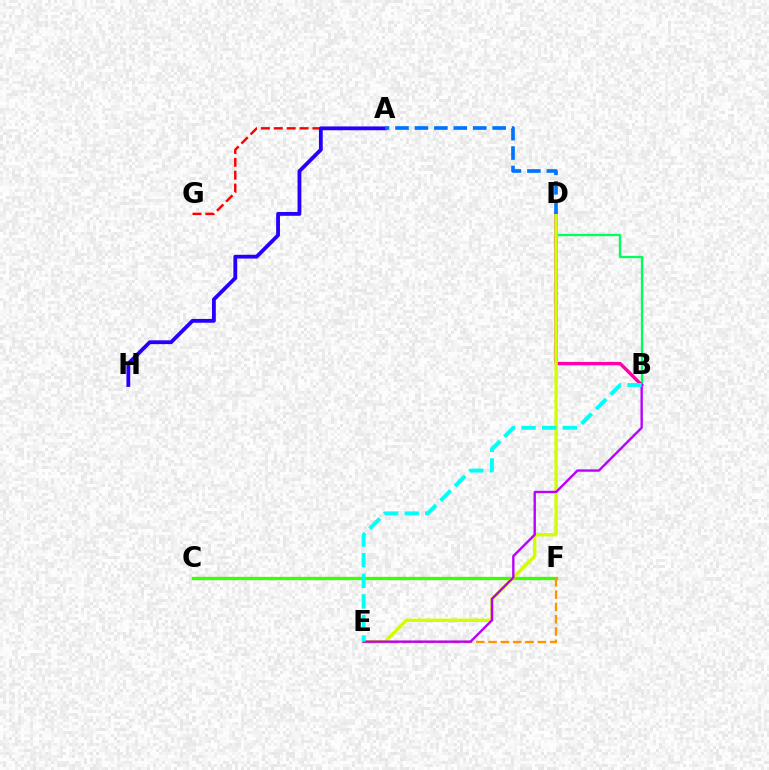{('C', 'F'): [{'color': '#3dff00', 'line_style': 'solid', 'thickness': 2.39}], ('A', 'G'): [{'color': '#ff0000', 'line_style': 'dashed', 'thickness': 1.75}], ('B', 'D'): [{'color': '#00ff5c', 'line_style': 'solid', 'thickness': 1.67}, {'color': '#ff00ac', 'line_style': 'solid', 'thickness': 2.43}], ('A', 'H'): [{'color': '#2500ff', 'line_style': 'solid', 'thickness': 2.74}], ('E', 'F'): [{'color': '#ff9400', 'line_style': 'dashed', 'thickness': 1.67}], ('D', 'E'): [{'color': '#d1ff00', 'line_style': 'solid', 'thickness': 2.44}], ('B', 'E'): [{'color': '#b900ff', 'line_style': 'solid', 'thickness': 1.71}, {'color': '#00fff6', 'line_style': 'dashed', 'thickness': 2.8}], ('A', 'D'): [{'color': '#0074ff', 'line_style': 'dashed', 'thickness': 2.64}]}